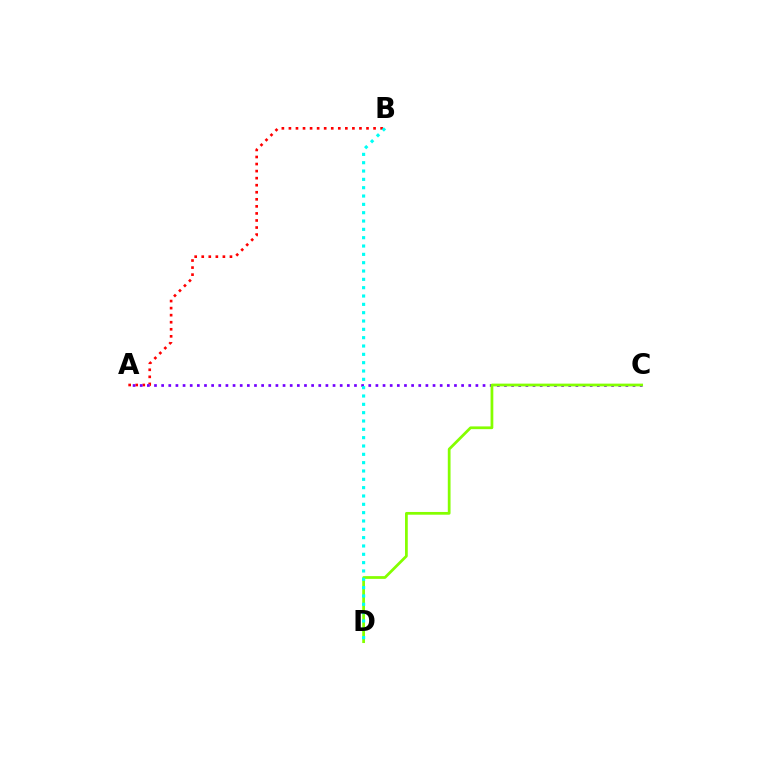{('A', 'B'): [{'color': '#ff0000', 'line_style': 'dotted', 'thickness': 1.92}], ('A', 'C'): [{'color': '#7200ff', 'line_style': 'dotted', 'thickness': 1.94}], ('C', 'D'): [{'color': '#84ff00', 'line_style': 'solid', 'thickness': 1.98}], ('B', 'D'): [{'color': '#00fff6', 'line_style': 'dotted', 'thickness': 2.26}]}